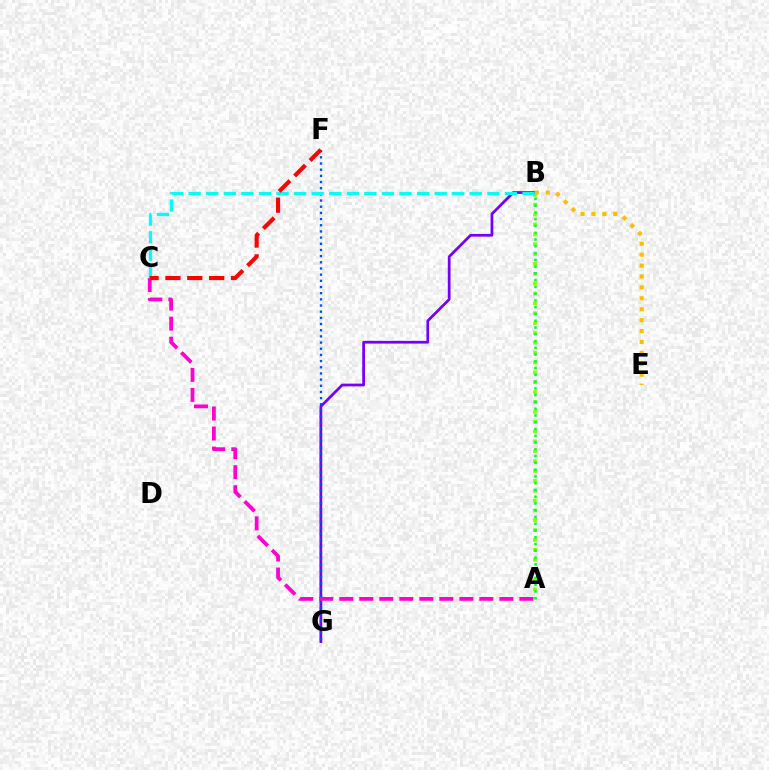{('A', 'B'): [{'color': '#84ff00', 'line_style': 'dotted', 'thickness': 2.68}, {'color': '#00ff39', 'line_style': 'dotted', 'thickness': 1.84}], ('B', 'G'): [{'color': '#7200ff', 'line_style': 'solid', 'thickness': 1.96}], ('B', 'E'): [{'color': '#ffbd00', 'line_style': 'dotted', 'thickness': 2.97}], ('F', 'G'): [{'color': '#004bff', 'line_style': 'dotted', 'thickness': 1.68}], ('A', 'C'): [{'color': '#ff00cf', 'line_style': 'dashed', 'thickness': 2.72}], ('B', 'C'): [{'color': '#00fff6', 'line_style': 'dashed', 'thickness': 2.39}], ('C', 'F'): [{'color': '#ff0000', 'line_style': 'dashed', 'thickness': 2.97}]}